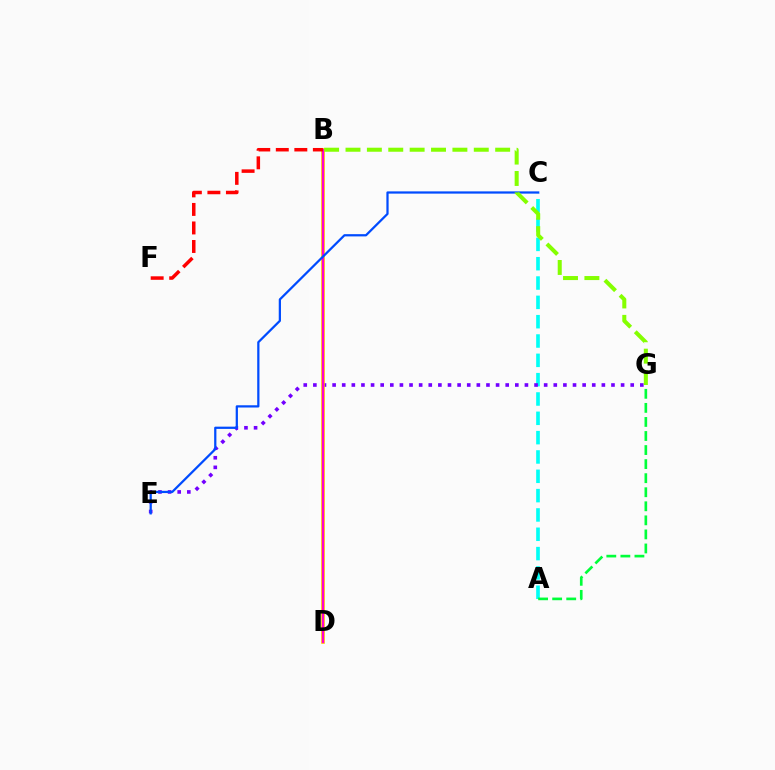{('A', 'C'): [{'color': '#00fff6', 'line_style': 'dashed', 'thickness': 2.63}], ('E', 'G'): [{'color': '#7200ff', 'line_style': 'dotted', 'thickness': 2.61}], ('A', 'G'): [{'color': '#00ff39', 'line_style': 'dashed', 'thickness': 1.91}], ('B', 'D'): [{'color': '#ffbd00', 'line_style': 'solid', 'thickness': 2.61}, {'color': '#ff00cf', 'line_style': 'solid', 'thickness': 1.53}], ('B', 'F'): [{'color': '#ff0000', 'line_style': 'dashed', 'thickness': 2.52}], ('C', 'E'): [{'color': '#004bff', 'line_style': 'solid', 'thickness': 1.61}], ('B', 'G'): [{'color': '#84ff00', 'line_style': 'dashed', 'thickness': 2.9}]}